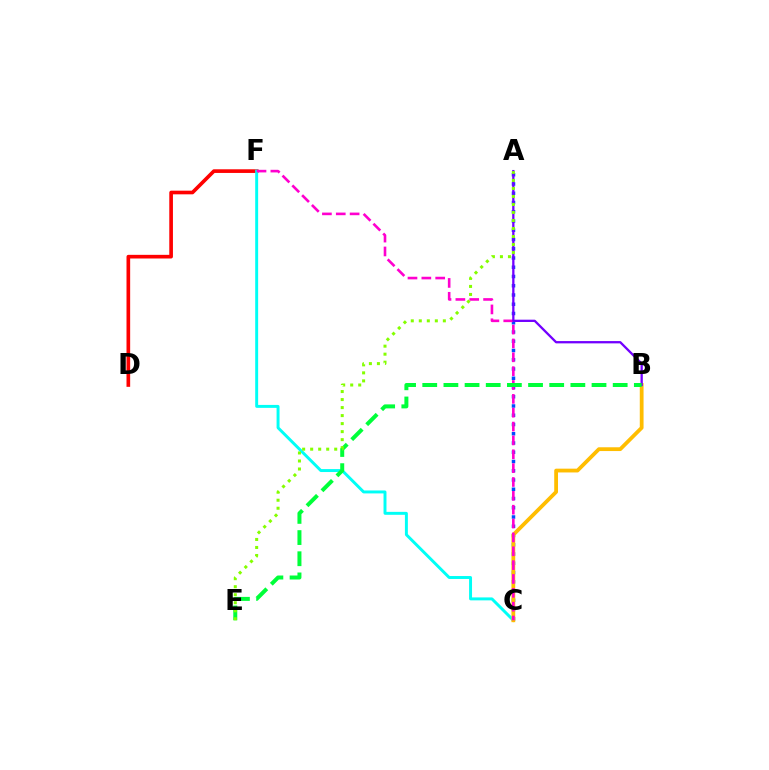{('D', 'F'): [{'color': '#ff0000', 'line_style': 'solid', 'thickness': 2.63}], ('A', 'C'): [{'color': '#004bff', 'line_style': 'dotted', 'thickness': 2.51}], ('C', 'F'): [{'color': '#00fff6', 'line_style': 'solid', 'thickness': 2.12}, {'color': '#ff00cf', 'line_style': 'dashed', 'thickness': 1.88}], ('B', 'C'): [{'color': '#ffbd00', 'line_style': 'solid', 'thickness': 2.72}], ('A', 'B'): [{'color': '#7200ff', 'line_style': 'solid', 'thickness': 1.65}], ('B', 'E'): [{'color': '#00ff39', 'line_style': 'dashed', 'thickness': 2.87}], ('A', 'E'): [{'color': '#84ff00', 'line_style': 'dotted', 'thickness': 2.18}]}